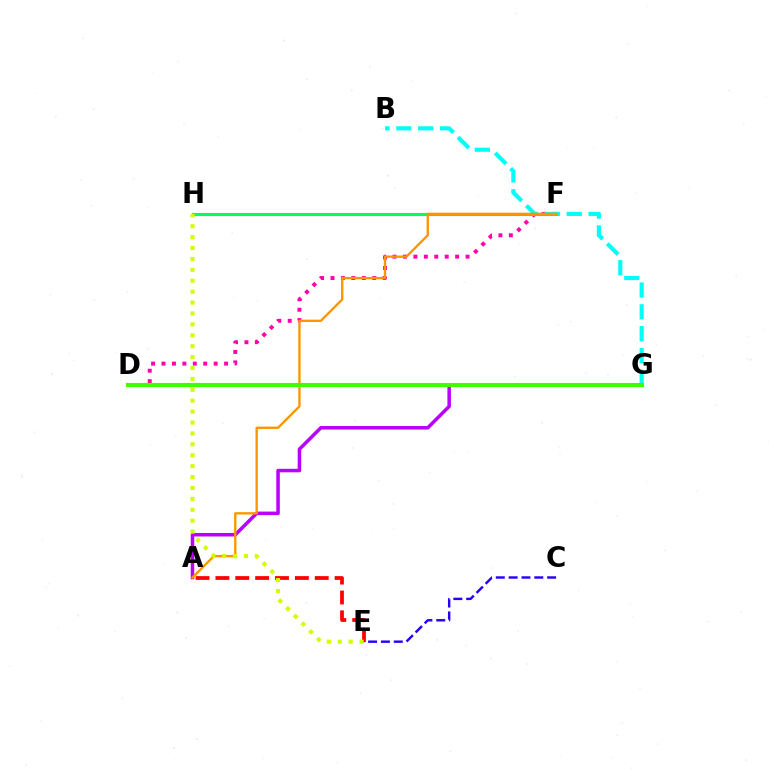{('D', 'F'): [{'color': '#ff00ac', 'line_style': 'dotted', 'thickness': 2.83}], ('B', 'G'): [{'color': '#00fff6', 'line_style': 'dashed', 'thickness': 2.97}], ('A', 'E'): [{'color': '#ff0000', 'line_style': 'dashed', 'thickness': 2.7}], ('D', 'G'): [{'color': '#0074ff', 'line_style': 'dotted', 'thickness': 2.78}, {'color': '#3dff00', 'line_style': 'solid', 'thickness': 2.98}], ('F', 'H'): [{'color': '#00ff5c', 'line_style': 'solid', 'thickness': 2.26}], ('C', 'E'): [{'color': '#2500ff', 'line_style': 'dashed', 'thickness': 1.74}], ('A', 'G'): [{'color': '#b900ff', 'line_style': 'solid', 'thickness': 2.53}], ('A', 'F'): [{'color': '#ff9400', 'line_style': 'solid', 'thickness': 1.68}], ('E', 'H'): [{'color': '#d1ff00', 'line_style': 'dotted', 'thickness': 2.96}]}